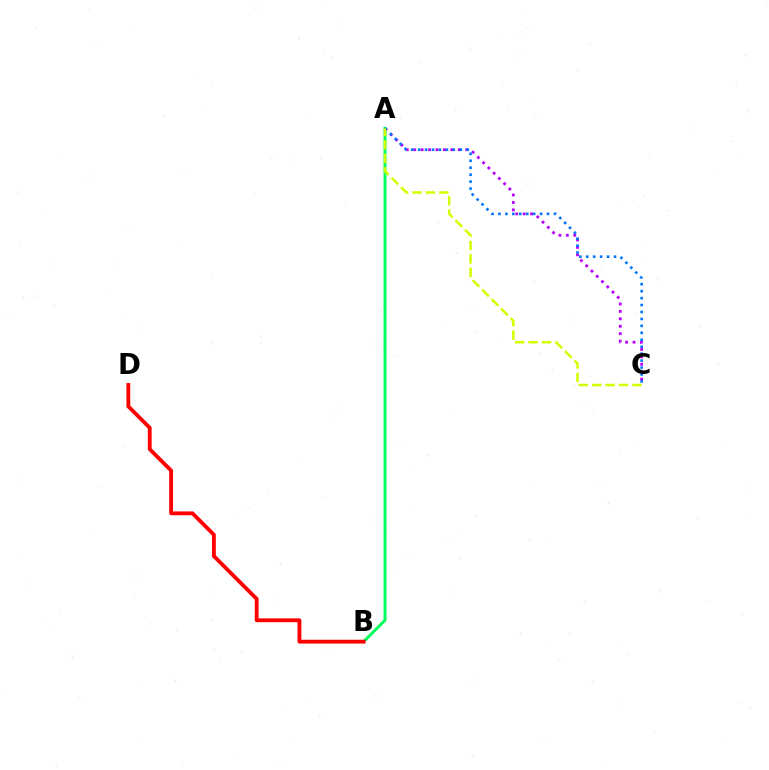{('A', 'B'): [{'color': '#00ff5c', 'line_style': 'solid', 'thickness': 2.15}], ('B', 'D'): [{'color': '#ff0000', 'line_style': 'solid', 'thickness': 2.76}], ('A', 'C'): [{'color': '#b900ff', 'line_style': 'dotted', 'thickness': 2.02}, {'color': '#0074ff', 'line_style': 'dotted', 'thickness': 1.89}, {'color': '#d1ff00', 'line_style': 'dashed', 'thickness': 1.82}]}